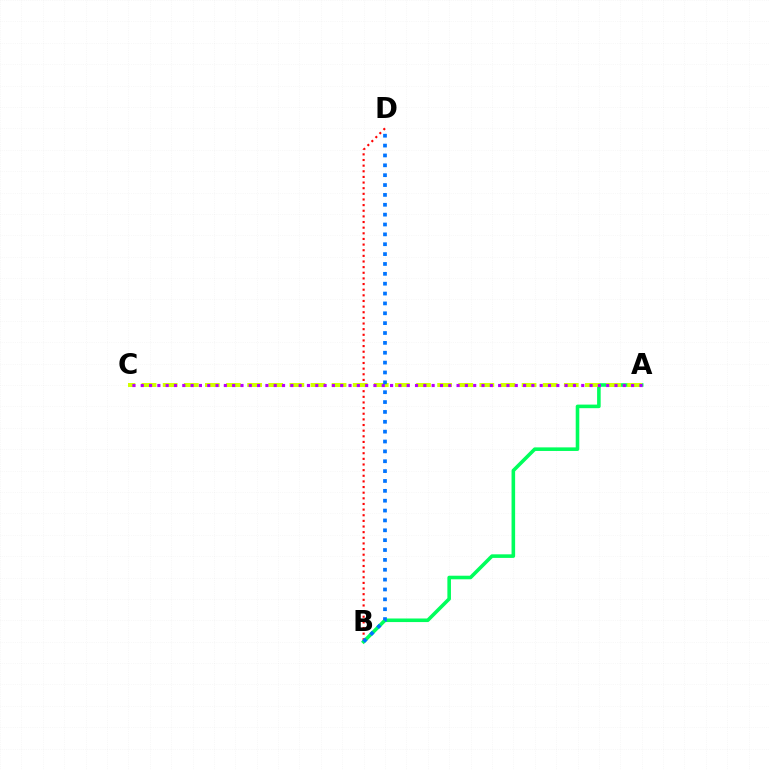{('B', 'D'): [{'color': '#ff0000', 'line_style': 'dotted', 'thickness': 1.53}, {'color': '#0074ff', 'line_style': 'dotted', 'thickness': 2.68}], ('A', 'B'): [{'color': '#00ff5c', 'line_style': 'solid', 'thickness': 2.58}], ('A', 'C'): [{'color': '#d1ff00', 'line_style': 'dashed', 'thickness': 2.87}, {'color': '#b900ff', 'line_style': 'dotted', 'thickness': 2.26}]}